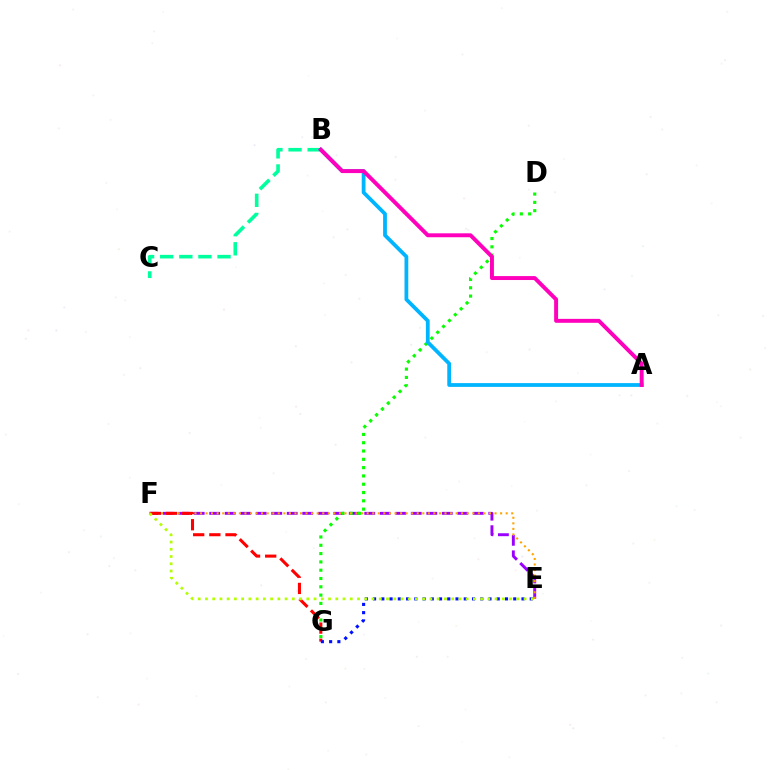{('E', 'F'): [{'color': '#9b00ff', 'line_style': 'dashed', 'thickness': 2.11}, {'color': '#ffa500', 'line_style': 'dotted', 'thickness': 1.51}, {'color': '#b3ff00', 'line_style': 'dotted', 'thickness': 1.97}], ('D', 'G'): [{'color': '#08ff00', 'line_style': 'dotted', 'thickness': 2.26}], ('B', 'C'): [{'color': '#00ff9d', 'line_style': 'dashed', 'thickness': 2.6}], ('A', 'B'): [{'color': '#00b5ff', 'line_style': 'solid', 'thickness': 2.72}, {'color': '#ff00bd', 'line_style': 'solid', 'thickness': 2.84}], ('F', 'G'): [{'color': '#ff0000', 'line_style': 'dashed', 'thickness': 2.2}], ('E', 'G'): [{'color': '#0010ff', 'line_style': 'dotted', 'thickness': 2.24}]}